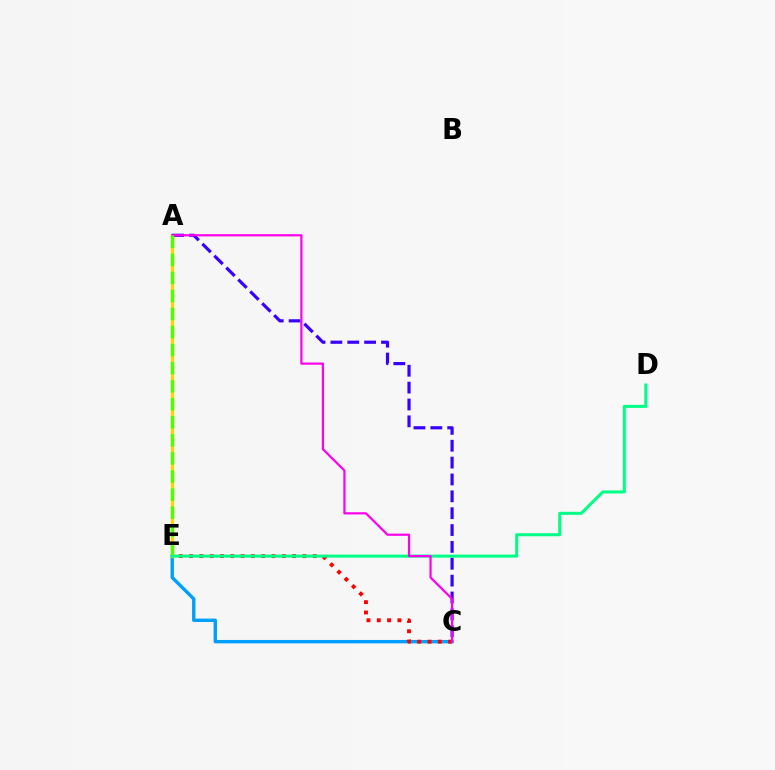{('C', 'E'): [{'color': '#009eff', 'line_style': 'solid', 'thickness': 2.43}, {'color': '#ff0000', 'line_style': 'dotted', 'thickness': 2.8}], ('A', 'E'): [{'color': '#ffd500', 'line_style': 'solid', 'thickness': 2.33}, {'color': '#4fff00', 'line_style': 'dashed', 'thickness': 2.45}], ('D', 'E'): [{'color': '#00ff86', 'line_style': 'solid', 'thickness': 2.19}], ('A', 'C'): [{'color': '#3700ff', 'line_style': 'dashed', 'thickness': 2.29}, {'color': '#ff00ed', 'line_style': 'solid', 'thickness': 1.6}]}